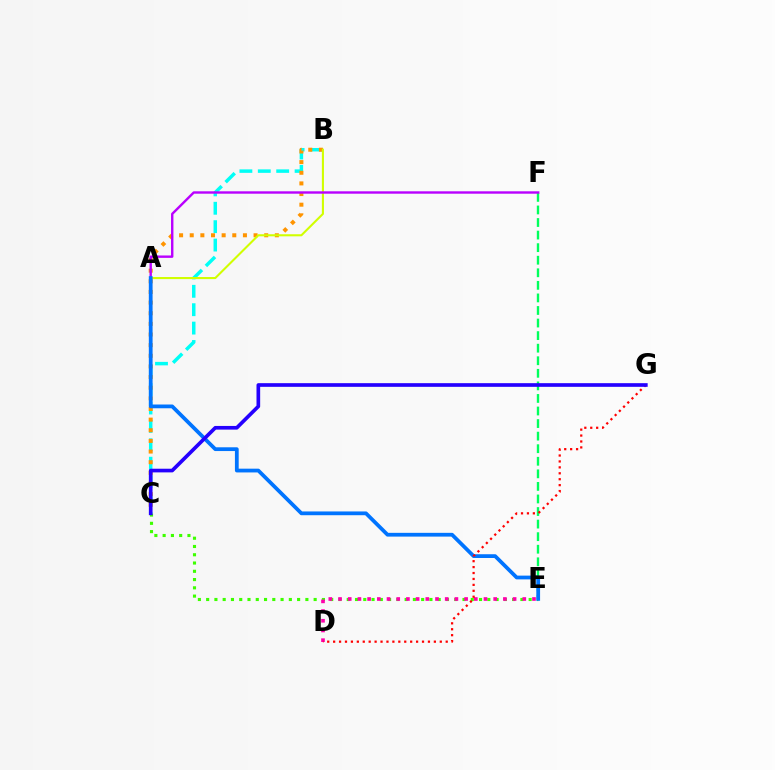{('B', 'C'): [{'color': '#00fff6', 'line_style': 'dashed', 'thickness': 2.5}, {'color': '#ff9400', 'line_style': 'dotted', 'thickness': 2.89}], ('C', 'E'): [{'color': '#3dff00', 'line_style': 'dotted', 'thickness': 2.25}], ('D', 'E'): [{'color': '#ff00ac', 'line_style': 'dotted', 'thickness': 2.64}], ('A', 'B'): [{'color': '#d1ff00', 'line_style': 'solid', 'thickness': 1.5}], ('E', 'F'): [{'color': '#00ff5c', 'line_style': 'dashed', 'thickness': 1.71}], ('A', 'F'): [{'color': '#b900ff', 'line_style': 'solid', 'thickness': 1.73}], ('A', 'E'): [{'color': '#0074ff', 'line_style': 'solid', 'thickness': 2.71}], ('D', 'G'): [{'color': '#ff0000', 'line_style': 'dotted', 'thickness': 1.61}], ('C', 'G'): [{'color': '#2500ff', 'line_style': 'solid', 'thickness': 2.64}]}